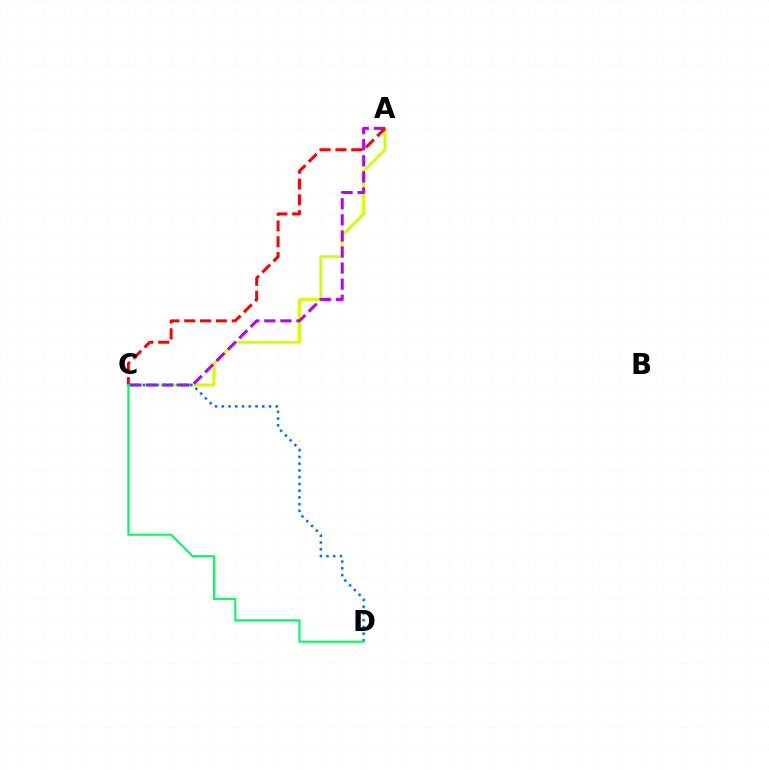{('A', 'C'): [{'color': '#d1ff00', 'line_style': 'solid', 'thickness': 2.1}, {'color': '#b900ff', 'line_style': 'dashed', 'thickness': 2.18}, {'color': '#ff0000', 'line_style': 'dashed', 'thickness': 2.15}], ('C', 'D'): [{'color': '#0074ff', 'line_style': 'dotted', 'thickness': 1.83}, {'color': '#00ff5c', 'line_style': 'solid', 'thickness': 1.53}]}